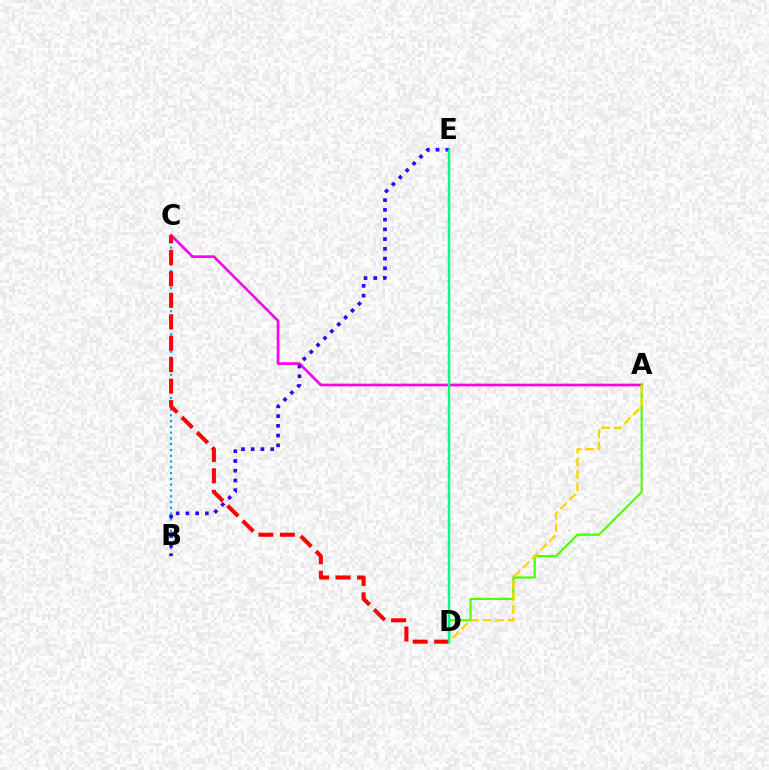{('A', 'C'): [{'color': '#ff00ed', 'line_style': 'solid', 'thickness': 1.93}], ('B', 'C'): [{'color': '#009eff', 'line_style': 'dotted', 'thickness': 1.57}], ('A', 'D'): [{'color': '#4fff00', 'line_style': 'solid', 'thickness': 1.58}, {'color': '#ffd500', 'line_style': 'dashed', 'thickness': 1.69}], ('C', 'D'): [{'color': '#ff0000', 'line_style': 'dashed', 'thickness': 2.92}], ('B', 'E'): [{'color': '#3700ff', 'line_style': 'dotted', 'thickness': 2.65}], ('D', 'E'): [{'color': '#00ff86', 'line_style': 'solid', 'thickness': 1.8}]}